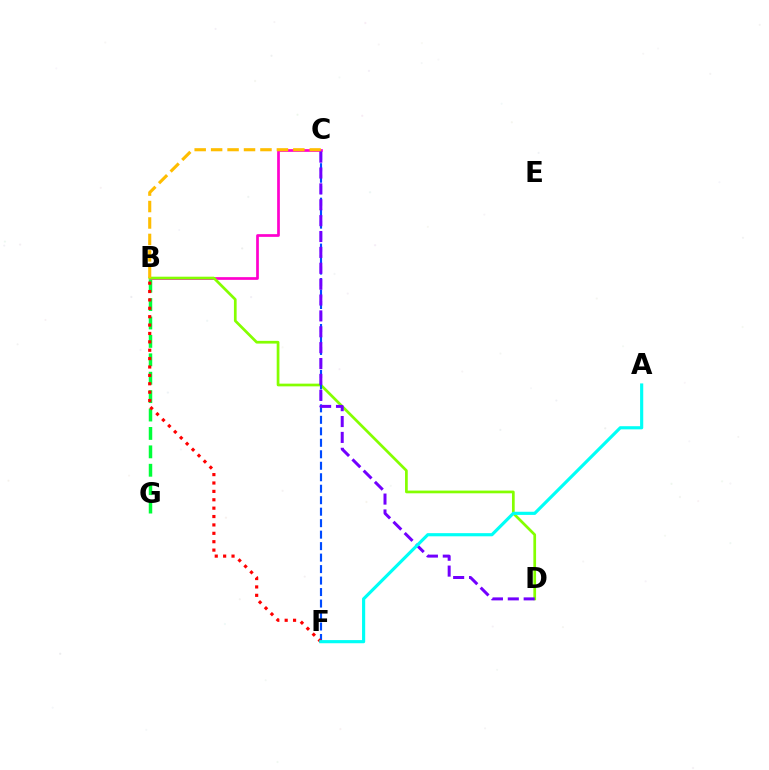{('B', 'C'): [{'color': '#ff00cf', 'line_style': 'solid', 'thickness': 1.95}, {'color': '#ffbd00', 'line_style': 'dashed', 'thickness': 2.23}], ('B', 'D'): [{'color': '#84ff00', 'line_style': 'solid', 'thickness': 1.95}], ('B', 'G'): [{'color': '#00ff39', 'line_style': 'dashed', 'thickness': 2.5}], ('C', 'F'): [{'color': '#004bff', 'line_style': 'dashed', 'thickness': 1.56}], ('C', 'D'): [{'color': '#7200ff', 'line_style': 'dashed', 'thickness': 2.16}], ('B', 'F'): [{'color': '#ff0000', 'line_style': 'dotted', 'thickness': 2.28}], ('A', 'F'): [{'color': '#00fff6', 'line_style': 'solid', 'thickness': 2.27}]}